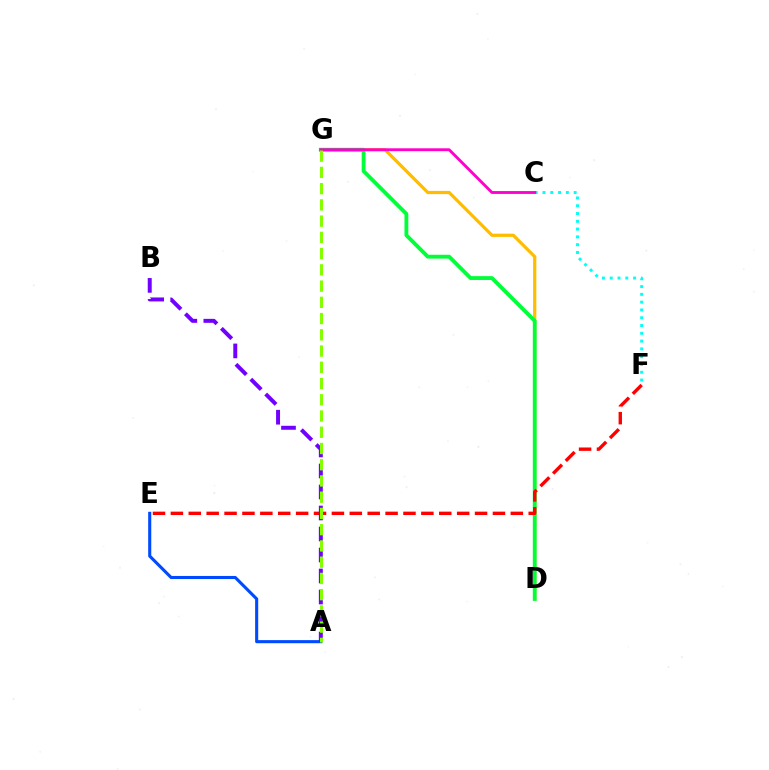{('A', 'E'): [{'color': '#004bff', 'line_style': 'solid', 'thickness': 2.23}], ('D', 'G'): [{'color': '#ffbd00', 'line_style': 'solid', 'thickness': 2.32}, {'color': '#00ff39', 'line_style': 'solid', 'thickness': 2.77}], ('C', 'F'): [{'color': '#00fff6', 'line_style': 'dotted', 'thickness': 2.12}], ('E', 'F'): [{'color': '#ff0000', 'line_style': 'dashed', 'thickness': 2.43}], ('C', 'G'): [{'color': '#ff00cf', 'line_style': 'solid', 'thickness': 2.06}], ('A', 'B'): [{'color': '#7200ff', 'line_style': 'dashed', 'thickness': 2.85}], ('A', 'G'): [{'color': '#84ff00', 'line_style': 'dashed', 'thickness': 2.21}]}